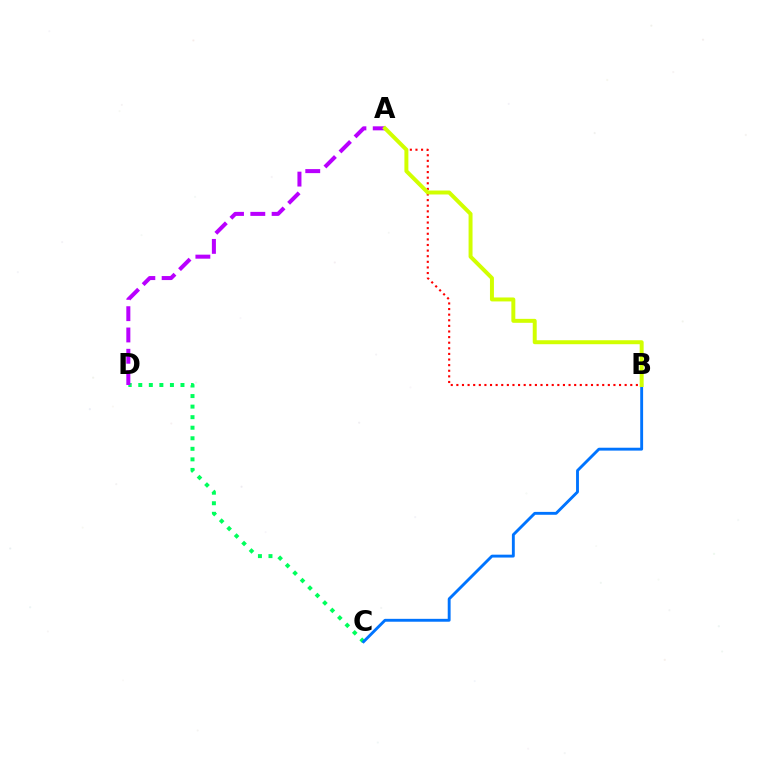{('A', 'B'): [{'color': '#ff0000', 'line_style': 'dotted', 'thickness': 1.52}, {'color': '#d1ff00', 'line_style': 'solid', 'thickness': 2.85}], ('C', 'D'): [{'color': '#00ff5c', 'line_style': 'dotted', 'thickness': 2.87}], ('B', 'C'): [{'color': '#0074ff', 'line_style': 'solid', 'thickness': 2.07}], ('A', 'D'): [{'color': '#b900ff', 'line_style': 'dashed', 'thickness': 2.89}]}